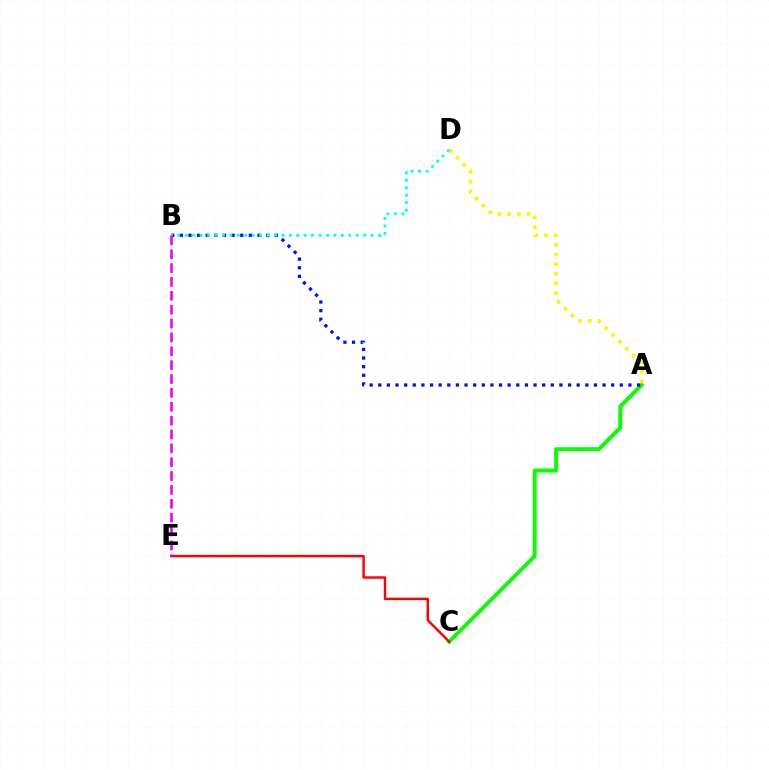{('A', 'C'): [{'color': '#08ff00', 'line_style': 'solid', 'thickness': 2.83}], ('C', 'E'): [{'color': '#ff0000', 'line_style': 'solid', 'thickness': 1.75}], ('A', 'D'): [{'color': '#fcf500', 'line_style': 'dotted', 'thickness': 2.64}], ('A', 'B'): [{'color': '#0010ff', 'line_style': 'dotted', 'thickness': 2.34}], ('B', 'D'): [{'color': '#00fff6', 'line_style': 'dotted', 'thickness': 2.02}], ('B', 'E'): [{'color': '#ee00ff', 'line_style': 'dashed', 'thickness': 1.88}]}